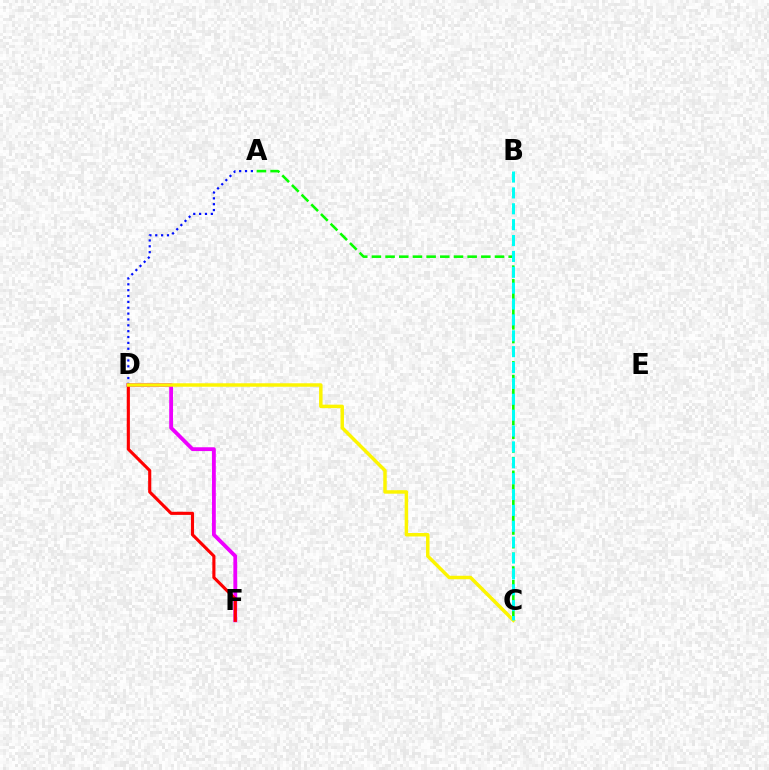{('A', 'C'): [{'color': '#08ff00', 'line_style': 'dashed', 'thickness': 1.86}], ('D', 'F'): [{'color': '#ee00ff', 'line_style': 'solid', 'thickness': 2.75}, {'color': '#ff0000', 'line_style': 'solid', 'thickness': 2.24}], ('A', 'D'): [{'color': '#0010ff', 'line_style': 'dotted', 'thickness': 1.59}], ('C', 'D'): [{'color': '#fcf500', 'line_style': 'solid', 'thickness': 2.5}], ('B', 'C'): [{'color': '#00fff6', 'line_style': 'dashed', 'thickness': 2.16}]}